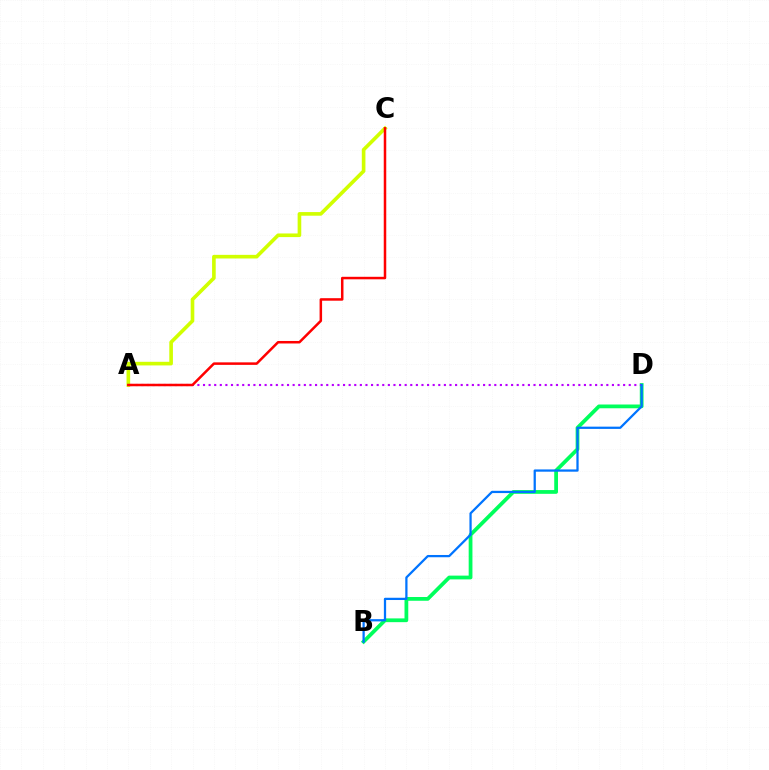{('B', 'D'): [{'color': '#00ff5c', 'line_style': 'solid', 'thickness': 2.71}, {'color': '#0074ff', 'line_style': 'solid', 'thickness': 1.62}], ('A', 'C'): [{'color': '#d1ff00', 'line_style': 'solid', 'thickness': 2.61}, {'color': '#ff0000', 'line_style': 'solid', 'thickness': 1.81}], ('A', 'D'): [{'color': '#b900ff', 'line_style': 'dotted', 'thickness': 1.52}]}